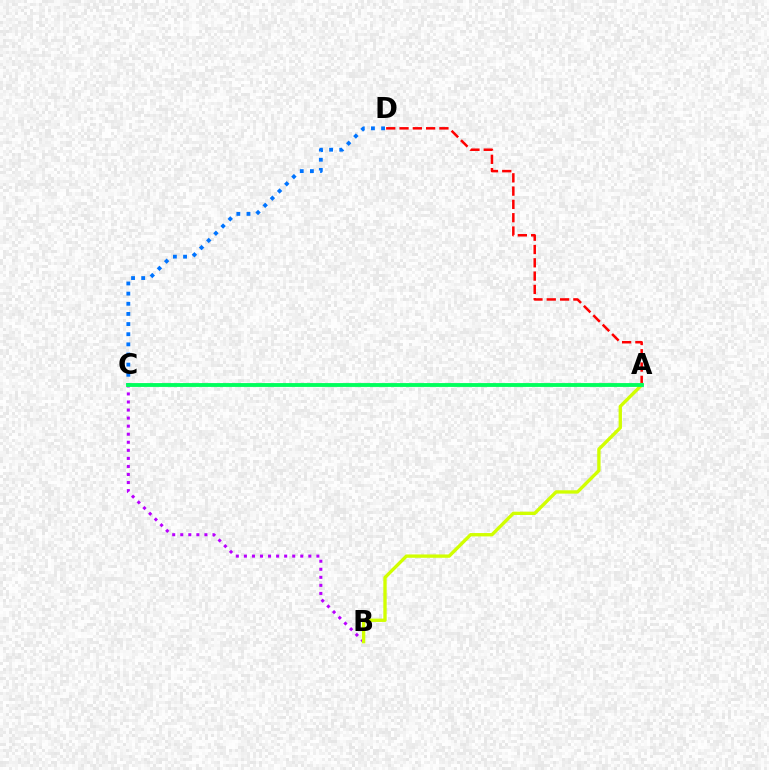{('C', 'D'): [{'color': '#0074ff', 'line_style': 'dotted', 'thickness': 2.76}], ('B', 'C'): [{'color': '#b900ff', 'line_style': 'dotted', 'thickness': 2.19}], ('A', 'D'): [{'color': '#ff0000', 'line_style': 'dashed', 'thickness': 1.81}], ('A', 'B'): [{'color': '#d1ff00', 'line_style': 'solid', 'thickness': 2.41}], ('A', 'C'): [{'color': '#00ff5c', 'line_style': 'solid', 'thickness': 2.77}]}